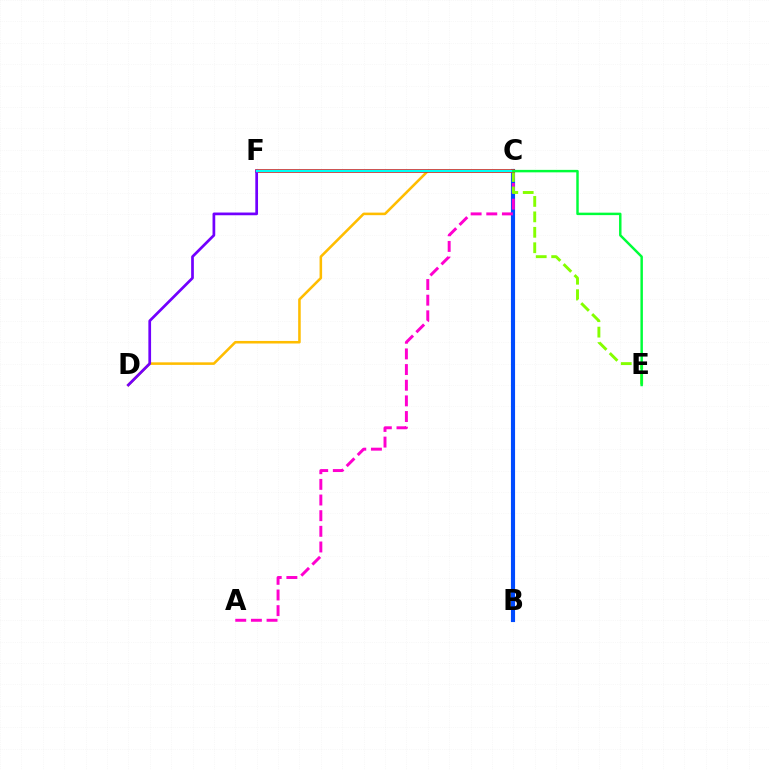{('B', 'C'): [{'color': '#004bff', 'line_style': 'solid', 'thickness': 2.97}], ('C', 'D'): [{'color': '#ffbd00', 'line_style': 'solid', 'thickness': 1.84}], ('A', 'C'): [{'color': '#ff00cf', 'line_style': 'dashed', 'thickness': 2.13}], ('C', 'E'): [{'color': '#84ff00', 'line_style': 'dashed', 'thickness': 2.1}, {'color': '#00ff39', 'line_style': 'solid', 'thickness': 1.77}], ('C', 'F'): [{'color': '#ff0000', 'line_style': 'solid', 'thickness': 2.63}, {'color': '#00fff6', 'line_style': 'solid', 'thickness': 1.72}], ('D', 'F'): [{'color': '#7200ff', 'line_style': 'solid', 'thickness': 1.95}]}